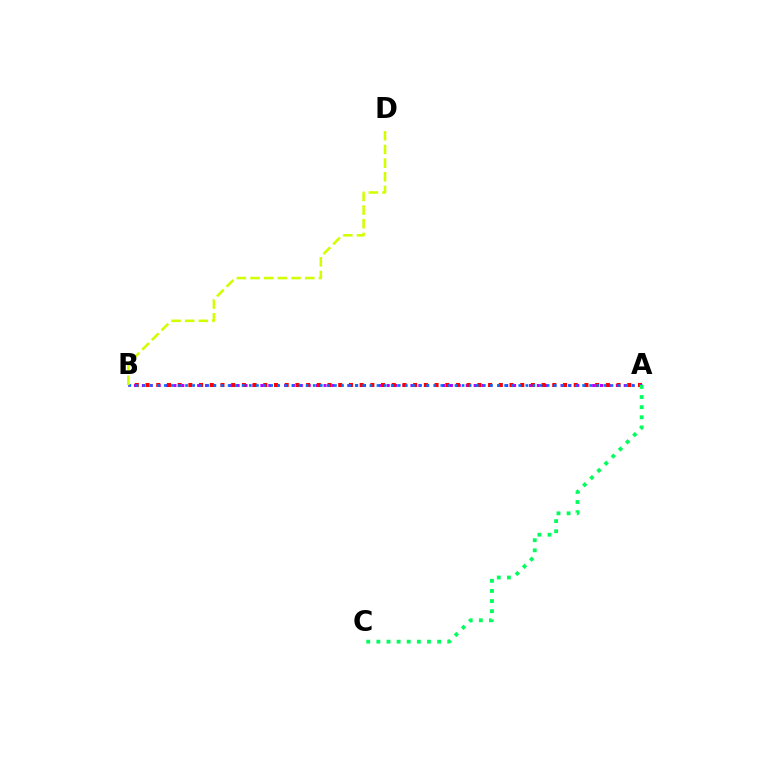{('A', 'B'): [{'color': '#b900ff', 'line_style': 'dotted', 'thickness': 2.15}, {'color': '#ff0000', 'line_style': 'dotted', 'thickness': 2.91}, {'color': '#0074ff', 'line_style': 'dotted', 'thickness': 1.93}], ('B', 'D'): [{'color': '#d1ff00', 'line_style': 'dashed', 'thickness': 1.86}], ('A', 'C'): [{'color': '#00ff5c', 'line_style': 'dotted', 'thickness': 2.75}]}